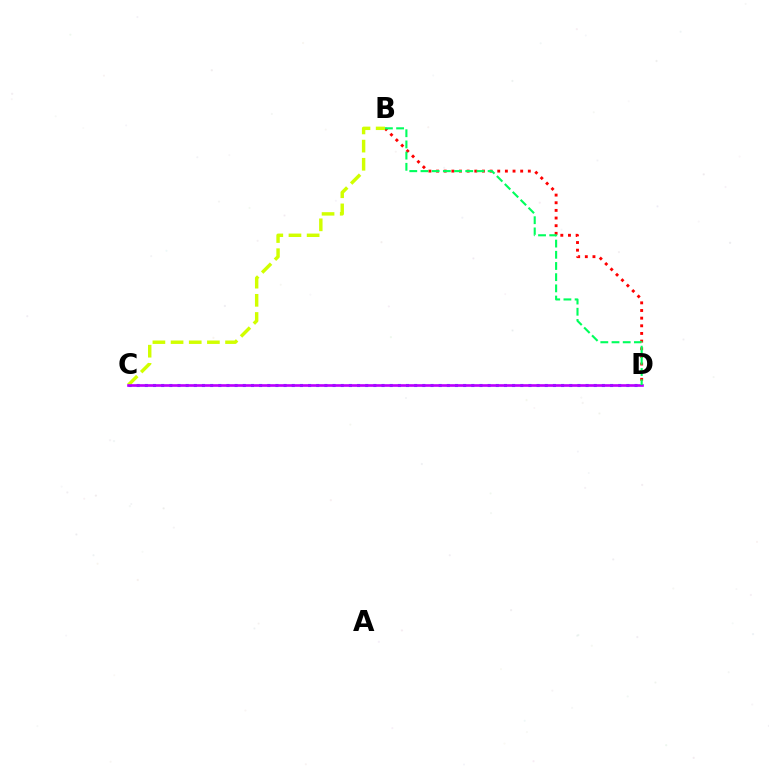{('C', 'D'): [{'color': '#0074ff', 'line_style': 'dotted', 'thickness': 2.22}, {'color': '#b900ff', 'line_style': 'solid', 'thickness': 1.91}], ('B', 'D'): [{'color': '#ff0000', 'line_style': 'dotted', 'thickness': 2.08}, {'color': '#00ff5c', 'line_style': 'dashed', 'thickness': 1.52}], ('B', 'C'): [{'color': '#d1ff00', 'line_style': 'dashed', 'thickness': 2.47}]}